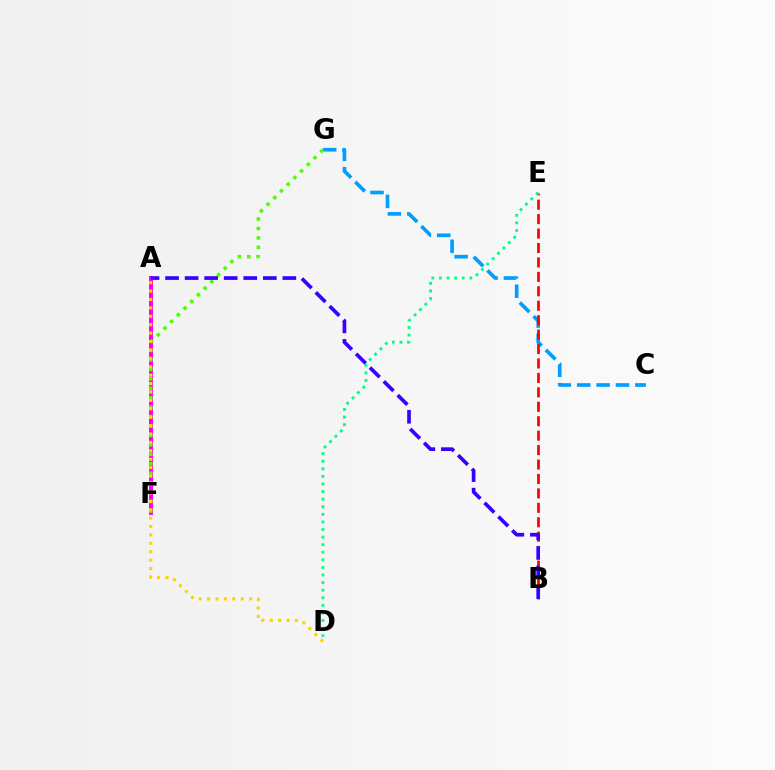{('C', 'G'): [{'color': '#009eff', 'line_style': 'dashed', 'thickness': 2.63}], ('A', 'F'): [{'color': '#ff00ed', 'line_style': 'solid', 'thickness': 2.86}], ('B', 'E'): [{'color': '#ff0000', 'line_style': 'dashed', 'thickness': 1.96}], ('F', 'G'): [{'color': '#4fff00', 'line_style': 'dotted', 'thickness': 2.56}], ('A', 'D'): [{'color': '#ffd500', 'line_style': 'dotted', 'thickness': 2.28}], ('D', 'E'): [{'color': '#00ff86', 'line_style': 'dotted', 'thickness': 2.06}], ('A', 'B'): [{'color': '#3700ff', 'line_style': 'dashed', 'thickness': 2.66}]}